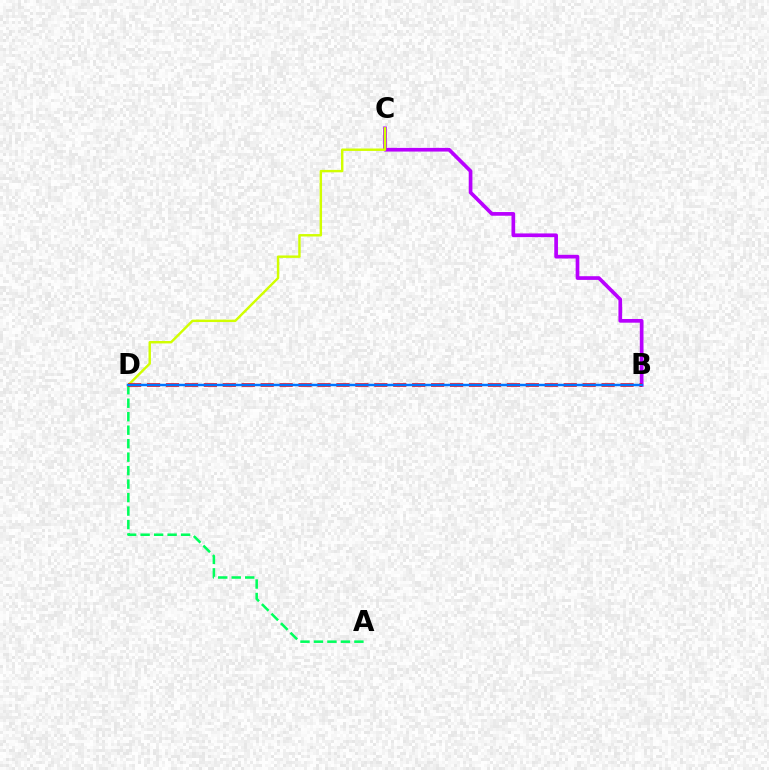{('B', 'C'): [{'color': '#b900ff', 'line_style': 'solid', 'thickness': 2.66}], ('A', 'D'): [{'color': '#00ff5c', 'line_style': 'dashed', 'thickness': 1.83}], ('C', 'D'): [{'color': '#d1ff00', 'line_style': 'solid', 'thickness': 1.75}], ('B', 'D'): [{'color': '#ff0000', 'line_style': 'dashed', 'thickness': 2.57}, {'color': '#0074ff', 'line_style': 'solid', 'thickness': 1.76}]}